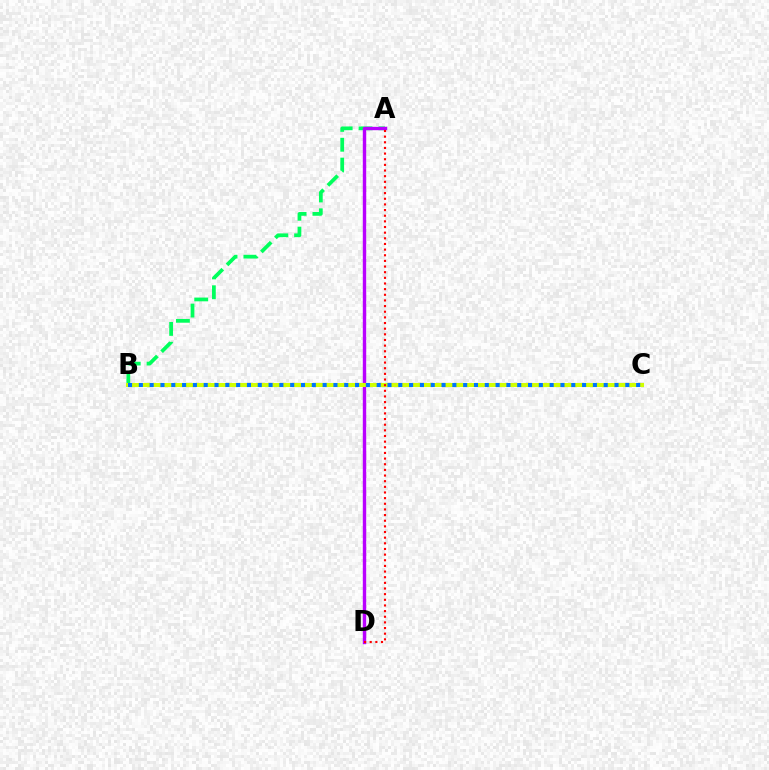{('A', 'B'): [{'color': '#00ff5c', 'line_style': 'dashed', 'thickness': 2.7}], ('A', 'D'): [{'color': '#b900ff', 'line_style': 'solid', 'thickness': 2.45}, {'color': '#ff0000', 'line_style': 'dotted', 'thickness': 1.53}], ('B', 'C'): [{'color': '#d1ff00', 'line_style': 'solid', 'thickness': 2.92}, {'color': '#0074ff', 'line_style': 'dotted', 'thickness': 2.94}]}